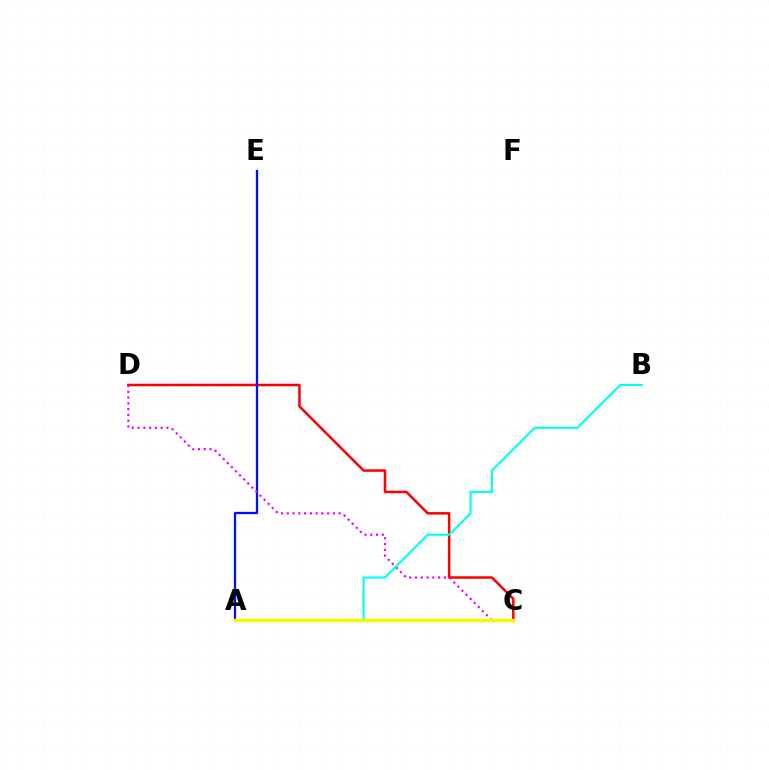{('C', 'D'): [{'color': '#ff0000', 'line_style': 'solid', 'thickness': 1.82}, {'color': '#ee00ff', 'line_style': 'dotted', 'thickness': 1.57}], ('A', 'E'): [{'color': '#0010ff', 'line_style': 'solid', 'thickness': 1.65}], ('A', 'B'): [{'color': '#00fff6', 'line_style': 'solid', 'thickness': 1.54}], ('A', 'C'): [{'color': '#08ff00', 'line_style': 'dotted', 'thickness': 2.22}, {'color': '#fcf500', 'line_style': 'solid', 'thickness': 2.49}]}